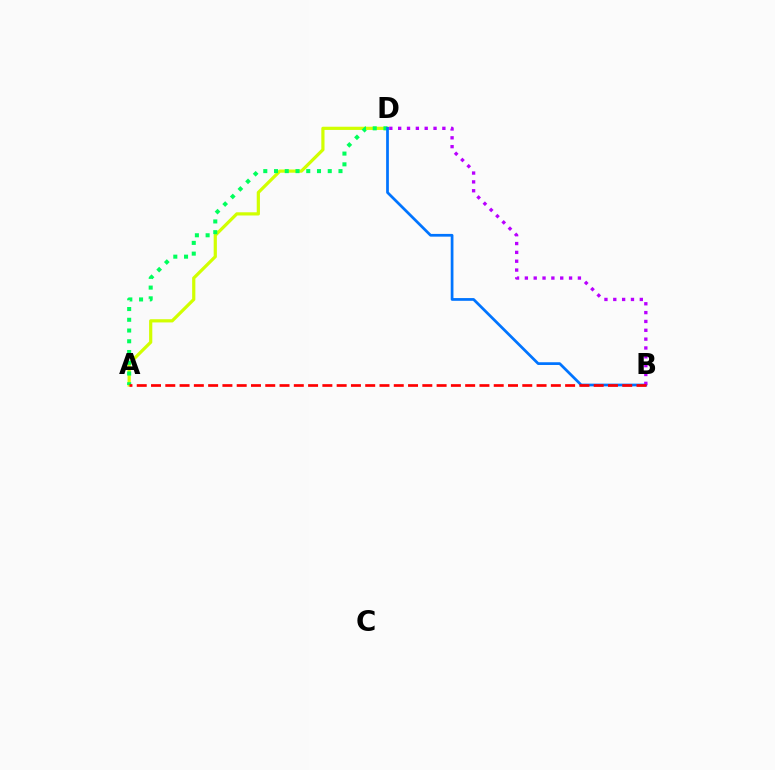{('A', 'D'): [{'color': '#d1ff00', 'line_style': 'solid', 'thickness': 2.31}, {'color': '#00ff5c', 'line_style': 'dotted', 'thickness': 2.92}], ('B', 'D'): [{'color': '#0074ff', 'line_style': 'solid', 'thickness': 1.97}, {'color': '#b900ff', 'line_style': 'dotted', 'thickness': 2.4}], ('A', 'B'): [{'color': '#ff0000', 'line_style': 'dashed', 'thickness': 1.94}]}